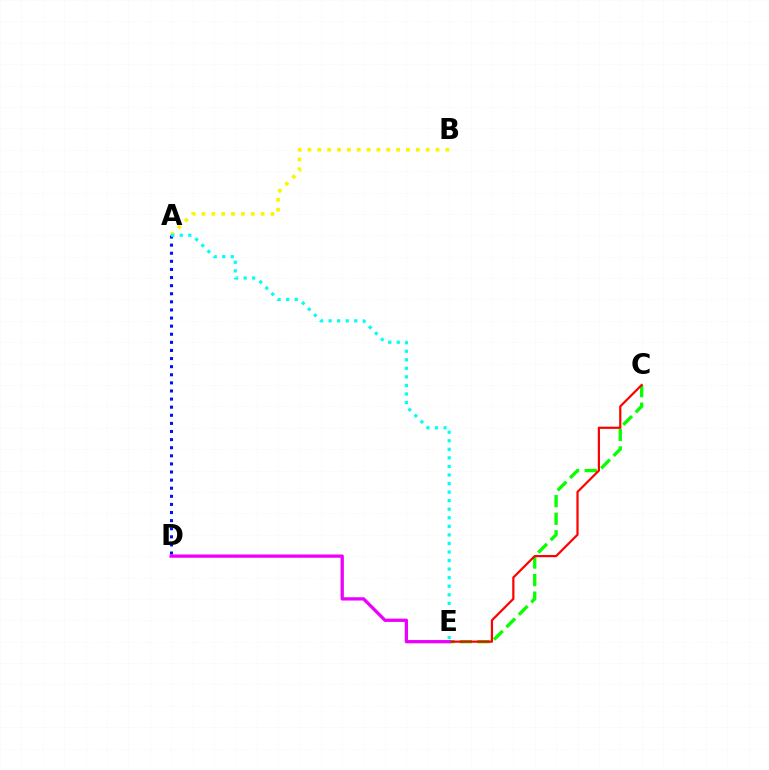{('A', 'B'): [{'color': '#fcf500', 'line_style': 'dotted', 'thickness': 2.68}], ('C', 'E'): [{'color': '#08ff00', 'line_style': 'dashed', 'thickness': 2.38}, {'color': '#ff0000', 'line_style': 'solid', 'thickness': 1.59}], ('A', 'D'): [{'color': '#0010ff', 'line_style': 'dotted', 'thickness': 2.2}], ('D', 'E'): [{'color': '#ee00ff', 'line_style': 'solid', 'thickness': 2.36}], ('A', 'E'): [{'color': '#00fff6', 'line_style': 'dotted', 'thickness': 2.32}]}